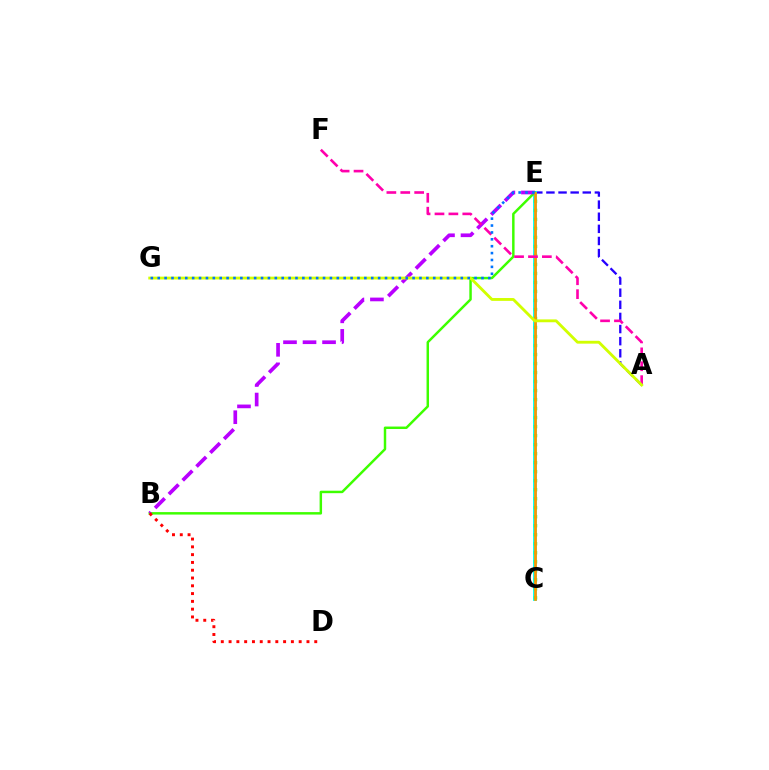{('A', 'E'): [{'color': '#2500ff', 'line_style': 'dashed', 'thickness': 1.65}], ('C', 'E'): [{'color': '#00fff6', 'line_style': 'solid', 'thickness': 2.78}, {'color': '#00ff5c', 'line_style': 'dotted', 'thickness': 2.45}, {'color': '#ff9400', 'line_style': 'solid', 'thickness': 1.93}], ('B', 'E'): [{'color': '#3dff00', 'line_style': 'solid', 'thickness': 1.77}, {'color': '#b900ff', 'line_style': 'dashed', 'thickness': 2.65}], ('A', 'F'): [{'color': '#ff00ac', 'line_style': 'dashed', 'thickness': 1.89}], ('B', 'D'): [{'color': '#ff0000', 'line_style': 'dotted', 'thickness': 2.12}], ('A', 'G'): [{'color': '#d1ff00', 'line_style': 'solid', 'thickness': 2.05}], ('E', 'G'): [{'color': '#0074ff', 'line_style': 'dotted', 'thickness': 1.87}]}